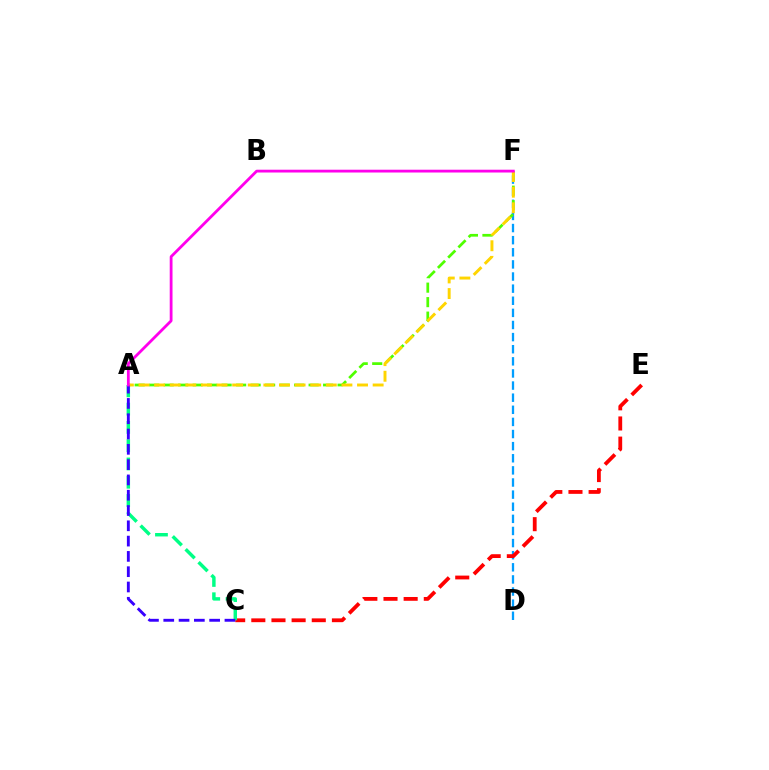{('D', 'F'): [{'color': '#009eff', 'line_style': 'dashed', 'thickness': 1.65}], ('C', 'E'): [{'color': '#ff0000', 'line_style': 'dashed', 'thickness': 2.74}], ('A', 'C'): [{'color': '#00ff86', 'line_style': 'dashed', 'thickness': 2.48}, {'color': '#3700ff', 'line_style': 'dashed', 'thickness': 2.08}], ('A', 'F'): [{'color': '#4fff00', 'line_style': 'dashed', 'thickness': 1.97}, {'color': '#ffd500', 'line_style': 'dashed', 'thickness': 2.12}, {'color': '#ff00ed', 'line_style': 'solid', 'thickness': 2.02}]}